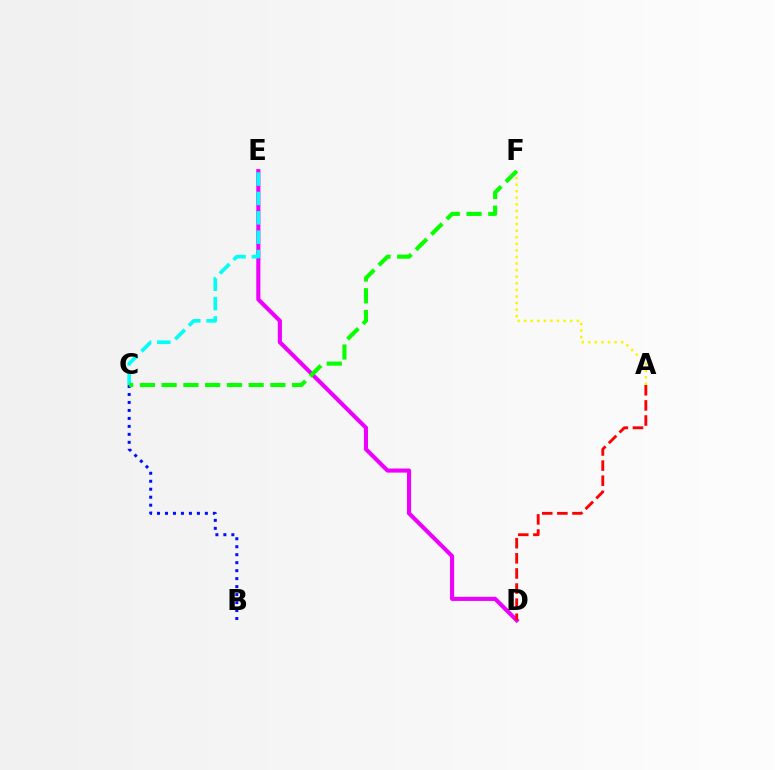{('B', 'C'): [{'color': '#0010ff', 'line_style': 'dotted', 'thickness': 2.17}], ('A', 'F'): [{'color': '#fcf500', 'line_style': 'dotted', 'thickness': 1.79}], ('D', 'E'): [{'color': '#ee00ff', 'line_style': 'solid', 'thickness': 2.95}], ('A', 'D'): [{'color': '#ff0000', 'line_style': 'dashed', 'thickness': 2.05}], ('C', 'E'): [{'color': '#00fff6', 'line_style': 'dashed', 'thickness': 2.63}], ('C', 'F'): [{'color': '#08ff00', 'line_style': 'dashed', 'thickness': 2.95}]}